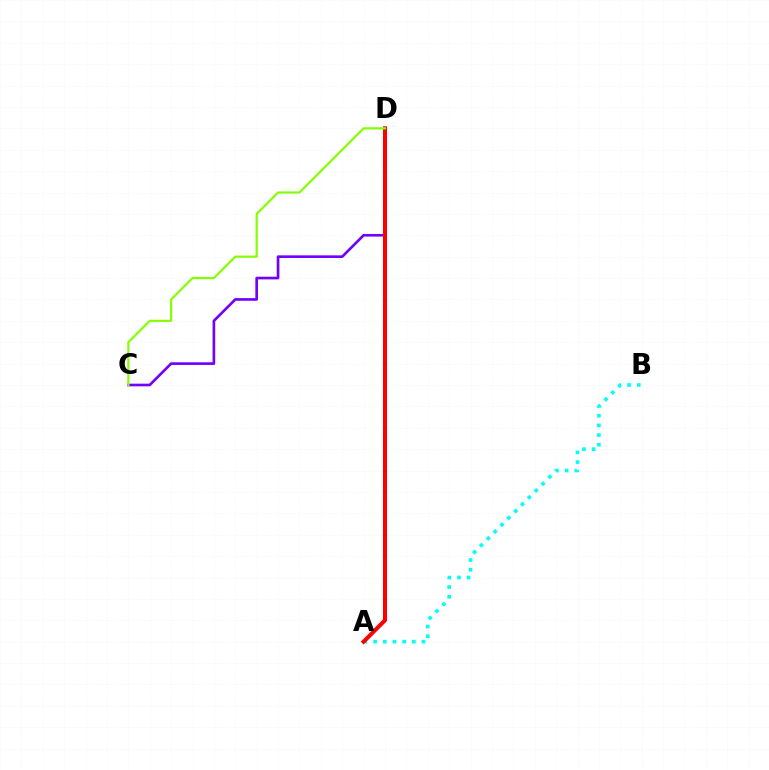{('C', 'D'): [{'color': '#7200ff', 'line_style': 'solid', 'thickness': 1.91}, {'color': '#84ff00', 'line_style': 'solid', 'thickness': 1.57}], ('A', 'B'): [{'color': '#00fff6', 'line_style': 'dotted', 'thickness': 2.63}], ('A', 'D'): [{'color': '#ff0000', 'line_style': 'solid', 'thickness': 2.89}]}